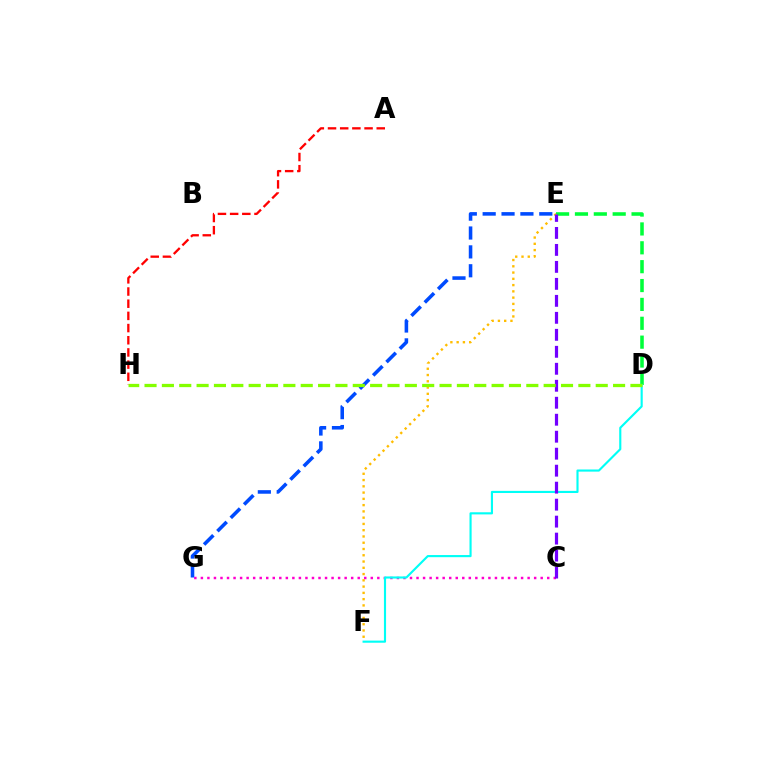{('D', 'E'): [{'color': '#00ff39', 'line_style': 'dashed', 'thickness': 2.56}], ('C', 'G'): [{'color': '#ff00cf', 'line_style': 'dotted', 'thickness': 1.78}], ('E', 'F'): [{'color': '#ffbd00', 'line_style': 'dotted', 'thickness': 1.7}], ('D', 'F'): [{'color': '#00fff6', 'line_style': 'solid', 'thickness': 1.54}], ('A', 'H'): [{'color': '#ff0000', 'line_style': 'dashed', 'thickness': 1.66}], ('C', 'E'): [{'color': '#7200ff', 'line_style': 'dashed', 'thickness': 2.31}], ('E', 'G'): [{'color': '#004bff', 'line_style': 'dashed', 'thickness': 2.56}], ('D', 'H'): [{'color': '#84ff00', 'line_style': 'dashed', 'thickness': 2.36}]}